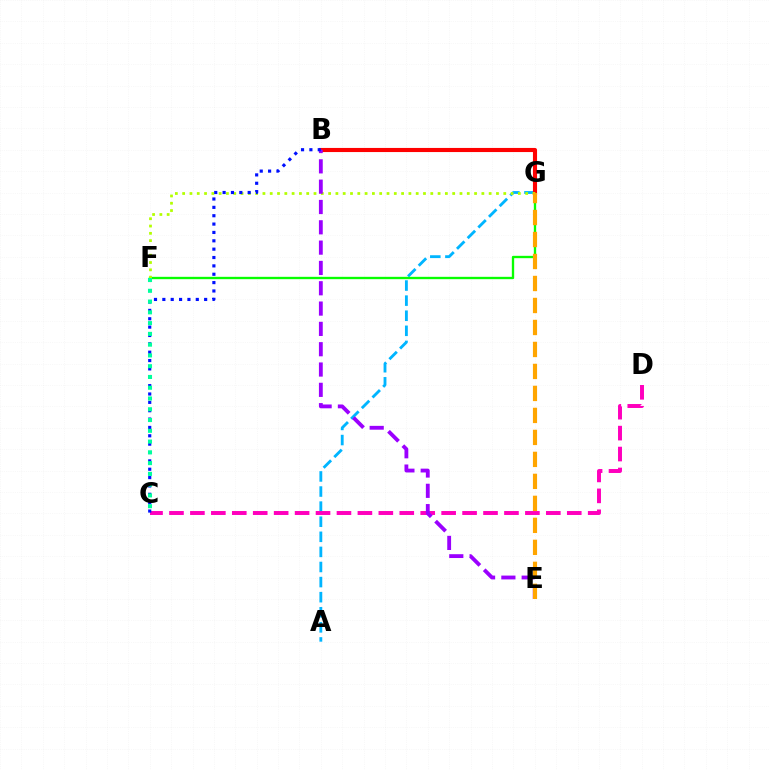{('A', 'G'): [{'color': '#00b5ff', 'line_style': 'dashed', 'thickness': 2.05}], ('F', 'G'): [{'color': '#08ff00', 'line_style': 'solid', 'thickness': 1.69}, {'color': '#b3ff00', 'line_style': 'dotted', 'thickness': 1.98}], ('B', 'G'): [{'color': '#ff0000', 'line_style': 'solid', 'thickness': 2.97}], ('C', 'D'): [{'color': '#ff00bd', 'line_style': 'dashed', 'thickness': 2.84}], ('B', 'E'): [{'color': '#9b00ff', 'line_style': 'dashed', 'thickness': 2.76}], ('B', 'C'): [{'color': '#0010ff', 'line_style': 'dotted', 'thickness': 2.27}], ('E', 'G'): [{'color': '#ffa500', 'line_style': 'dashed', 'thickness': 2.99}], ('C', 'F'): [{'color': '#00ff9d', 'line_style': 'dotted', 'thickness': 2.93}]}